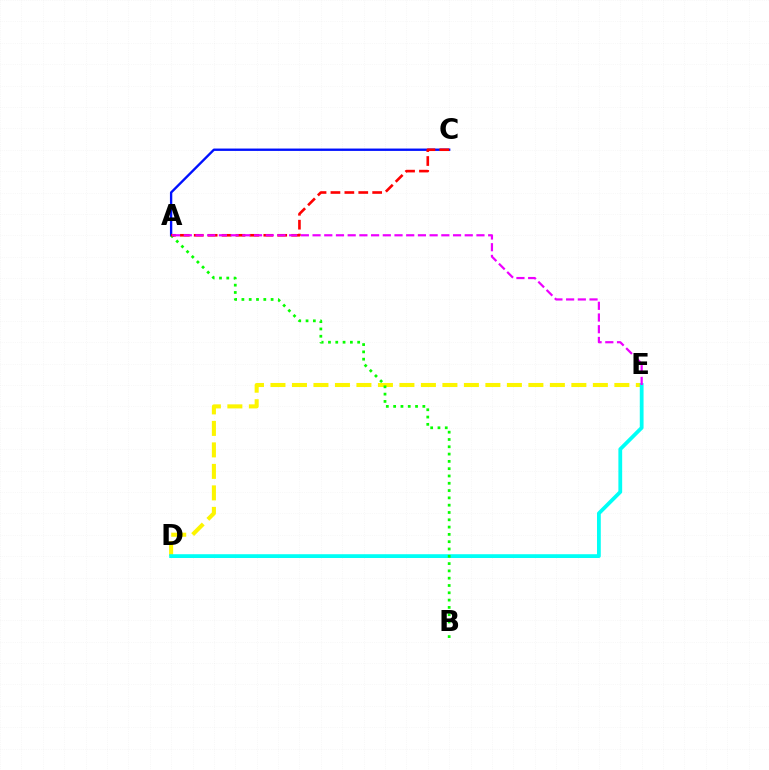{('A', 'C'): [{'color': '#0010ff', 'line_style': 'solid', 'thickness': 1.7}, {'color': '#ff0000', 'line_style': 'dashed', 'thickness': 1.89}], ('D', 'E'): [{'color': '#fcf500', 'line_style': 'dashed', 'thickness': 2.92}, {'color': '#00fff6', 'line_style': 'solid', 'thickness': 2.72}], ('A', 'B'): [{'color': '#08ff00', 'line_style': 'dotted', 'thickness': 1.98}], ('A', 'E'): [{'color': '#ee00ff', 'line_style': 'dashed', 'thickness': 1.59}]}